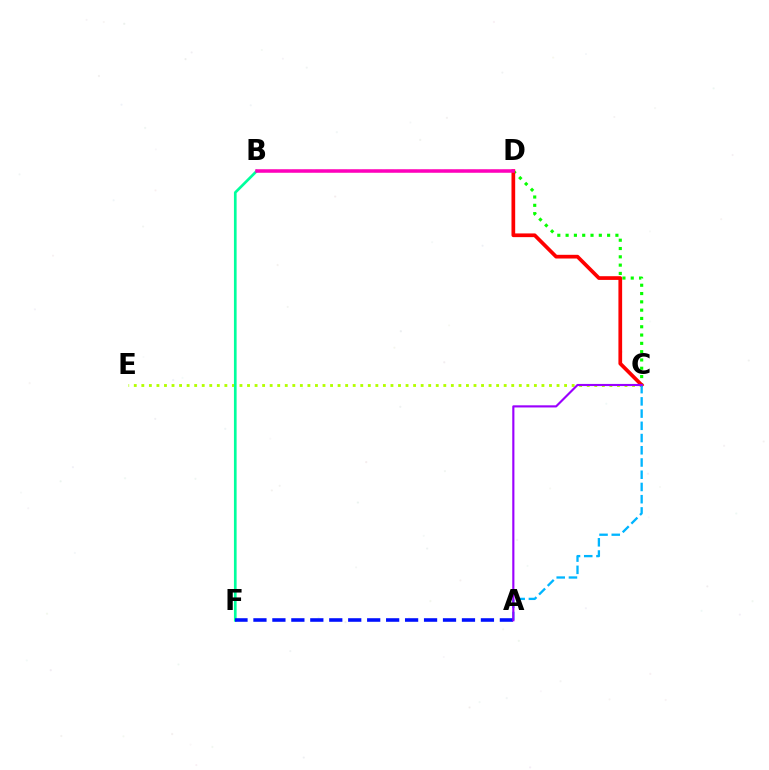{('C', 'E'): [{'color': '#b3ff00', 'line_style': 'dotted', 'thickness': 2.05}], ('C', 'D'): [{'color': '#08ff00', 'line_style': 'dotted', 'thickness': 2.26}, {'color': '#ff0000', 'line_style': 'solid', 'thickness': 2.67}], ('B', 'D'): [{'color': '#ffa500', 'line_style': 'dashed', 'thickness': 1.59}, {'color': '#ff00bd', 'line_style': 'solid', 'thickness': 2.53}], ('B', 'F'): [{'color': '#00ff9d', 'line_style': 'solid', 'thickness': 1.93}], ('A', 'C'): [{'color': '#00b5ff', 'line_style': 'dashed', 'thickness': 1.66}, {'color': '#9b00ff', 'line_style': 'solid', 'thickness': 1.54}], ('A', 'F'): [{'color': '#0010ff', 'line_style': 'dashed', 'thickness': 2.58}]}